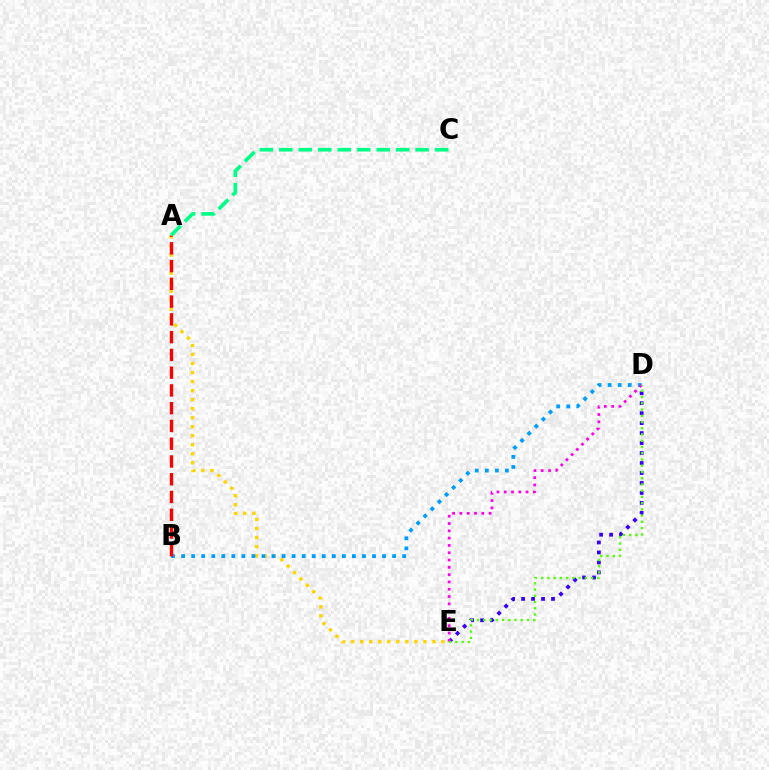{('D', 'E'): [{'color': '#3700ff', 'line_style': 'dotted', 'thickness': 2.71}, {'color': '#ff00ed', 'line_style': 'dotted', 'thickness': 1.98}, {'color': '#4fff00', 'line_style': 'dotted', 'thickness': 1.7}], ('A', 'E'): [{'color': '#ffd500', 'line_style': 'dotted', 'thickness': 2.45}], ('B', 'D'): [{'color': '#009eff', 'line_style': 'dotted', 'thickness': 2.73}], ('A', 'B'): [{'color': '#ff0000', 'line_style': 'dashed', 'thickness': 2.41}], ('A', 'C'): [{'color': '#00ff86', 'line_style': 'dashed', 'thickness': 2.65}]}